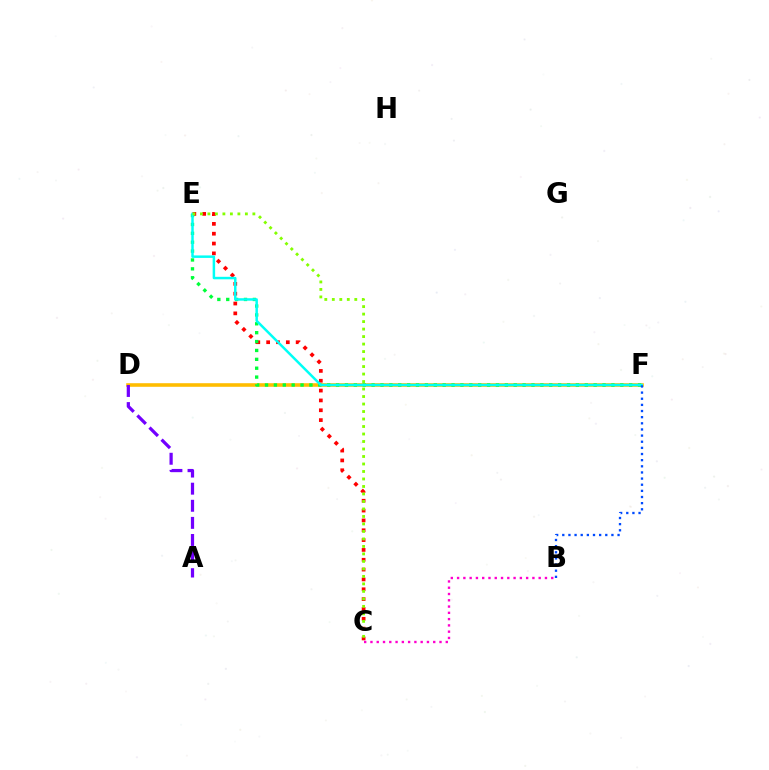{('D', 'F'): [{'color': '#ffbd00', 'line_style': 'solid', 'thickness': 2.58}], ('A', 'D'): [{'color': '#7200ff', 'line_style': 'dashed', 'thickness': 2.32}], ('C', 'E'): [{'color': '#ff0000', 'line_style': 'dotted', 'thickness': 2.67}, {'color': '#84ff00', 'line_style': 'dotted', 'thickness': 2.04}], ('B', 'C'): [{'color': '#ff00cf', 'line_style': 'dotted', 'thickness': 1.71}], ('E', 'F'): [{'color': '#00ff39', 'line_style': 'dotted', 'thickness': 2.41}, {'color': '#00fff6', 'line_style': 'solid', 'thickness': 1.79}], ('B', 'F'): [{'color': '#004bff', 'line_style': 'dotted', 'thickness': 1.67}]}